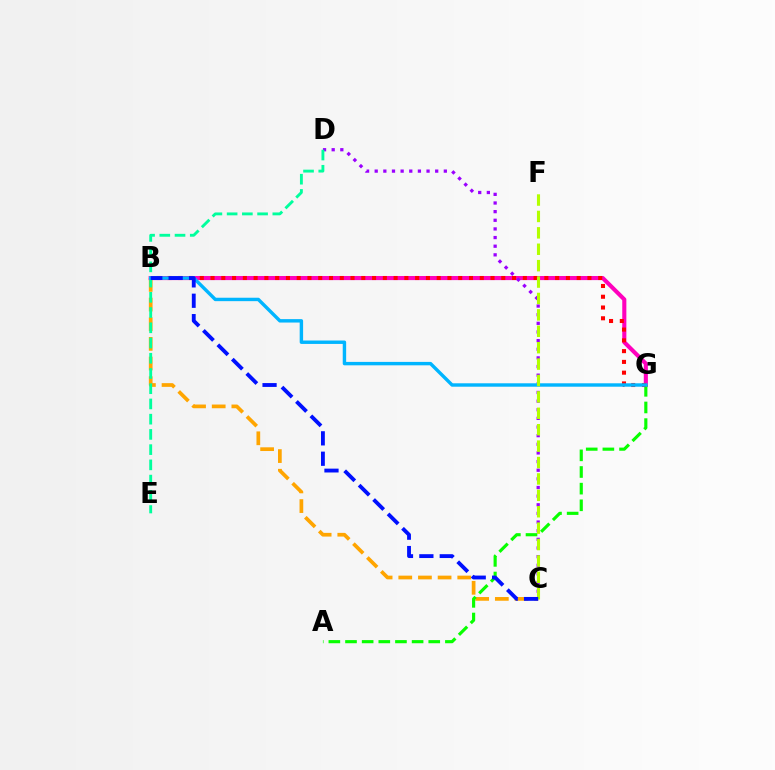{('B', 'C'): [{'color': '#ffa500', 'line_style': 'dashed', 'thickness': 2.67}, {'color': '#0010ff', 'line_style': 'dashed', 'thickness': 2.77}], ('B', 'G'): [{'color': '#ff00bd', 'line_style': 'solid', 'thickness': 2.95}, {'color': '#ff0000', 'line_style': 'dotted', 'thickness': 2.93}, {'color': '#00b5ff', 'line_style': 'solid', 'thickness': 2.46}], ('C', 'D'): [{'color': '#9b00ff', 'line_style': 'dotted', 'thickness': 2.35}], ('D', 'E'): [{'color': '#00ff9d', 'line_style': 'dashed', 'thickness': 2.07}], ('A', 'G'): [{'color': '#08ff00', 'line_style': 'dashed', 'thickness': 2.26}], ('C', 'F'): [{'color': '#b3ff00', 'line_style': 'dashed', 'thickness': 2.23}]}